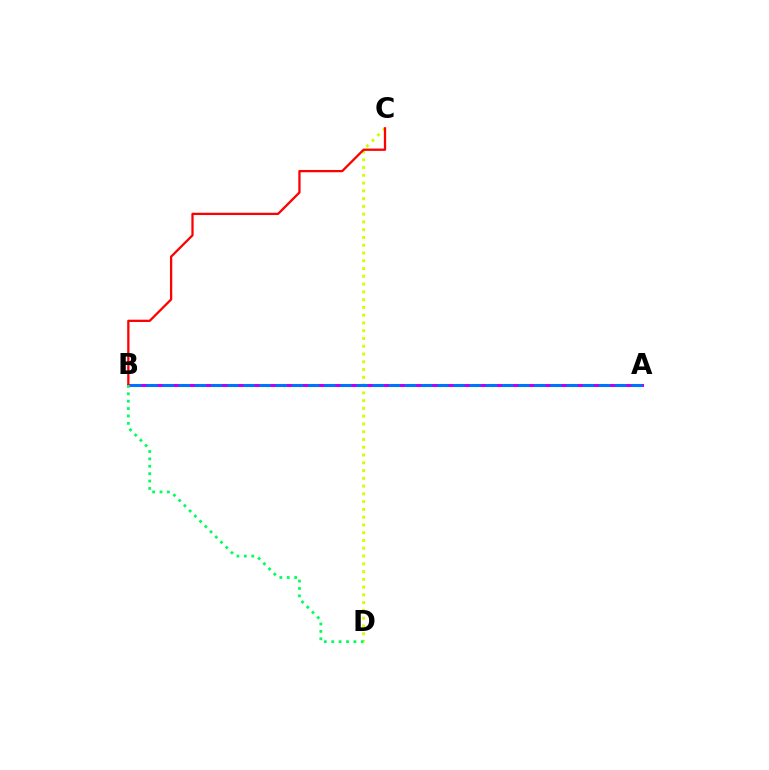{('C', 'D'): [{'color': '#d1ff00', 'line_style': 'dotted', 'thickness': 2.11}], ('A', 'B'): [{'color': '#b900ff', 'line_style': 'solid', 'thickness': 2.18}, {'color': '#0074ff', 'line_style': 'dashed', 'thickness': 2.2}], ('B', 'C'): [{'color': '#ff0000', 'line_style': 'solid', 'thickness': 1.64}], ('B', 'D'): [{'color': '#00ff5c', 'line_style': 'dotted', 'thickness': 2.01}]}